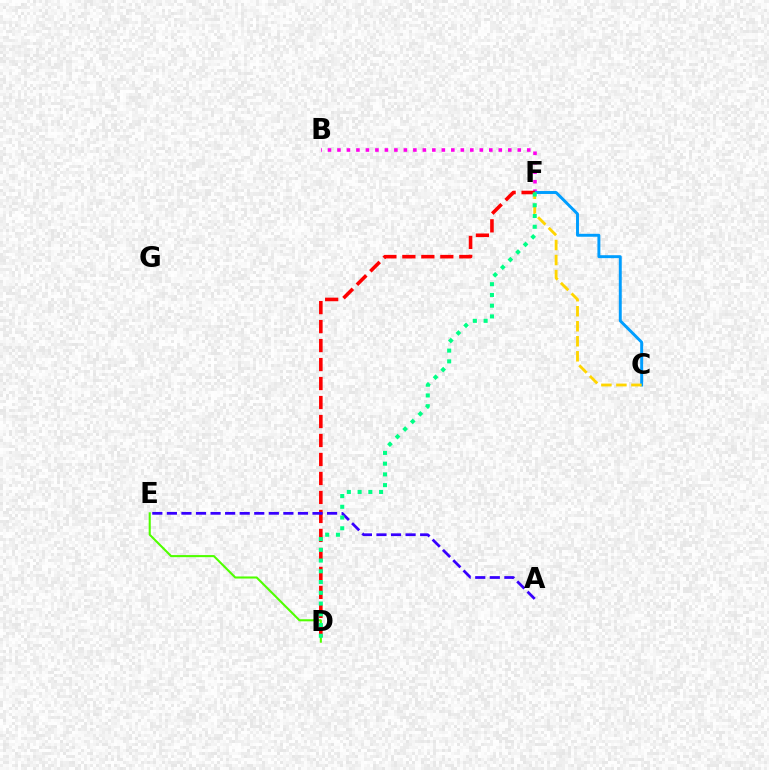{('D', 'E'): [{'color': '#4fff00', 'line_style': 'solid', 'thickness': 1.51}], ('B', 'F'): [{'color': '#ff00ed', 'line_style': 'dotted', 'thickness': 2.58}], ('C', 'F'): [{'color': '#009eff', 'line_style': 'solid', 'thickness': 2.12}, {'color': '#ffd500', 'line_style': 'dashed', 'thickness': 2.04}], ('D', 'F'): [{'color': '#ff0000', 'line_style': 'dashed', 'thickness': 2.58}, {'color': '#00ff86', 'line_style': 'dotted', 'thickness': 2.92}], ('A', 'E'): [{'color': '#3700ff', 'line_style': 'dashed', 'thickness': 1.98}]}